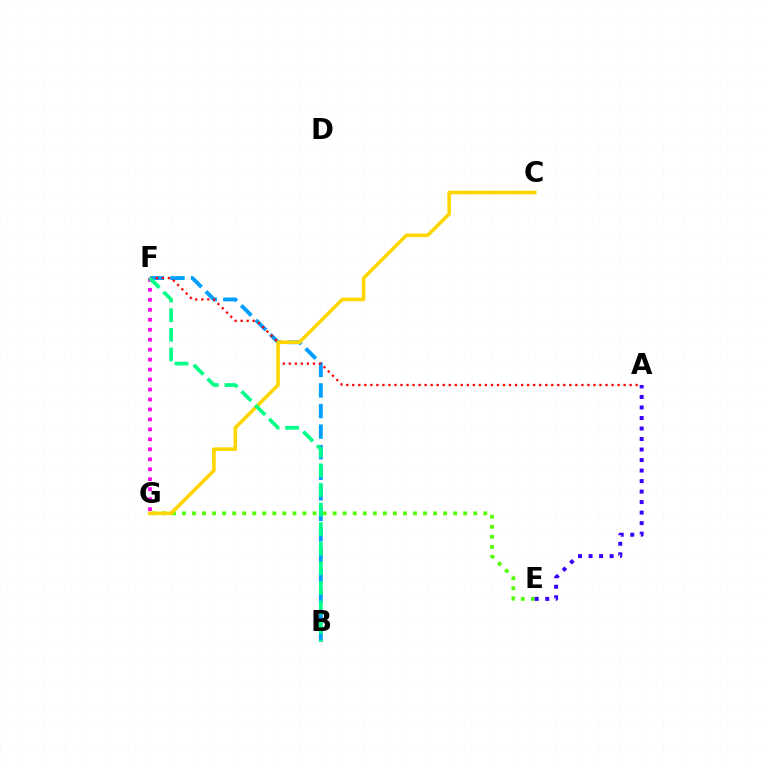{('B', 'F'): [{'color': '#009eff', 'line_style': 'dashed', 'thickness': 2.79}, {'color': '#00ff86', 'line_style': 'dashed', 'thickness': 2.66}], ('A', 'F'): [{'color': '#ff0000', 'line_style': 'dotted', 'thickness': 1.64}], ('E', 'G'): [{'color': '#4fff00', 'line_style': 'dotted', 'thickness': 2.73}], ('F', 'G'): [{'color': '#ff00ed', 'line_style': 'dotted', 'thickness': 2.71}], ('A', 'E'): [{'color': '#3700ff', 'line_style': 'dotted', 'thickness': 2.86}], ('C', 'G'): [{'color': '#ffd500', 'line_style': 'solid', 'thickness': 2.59}]}